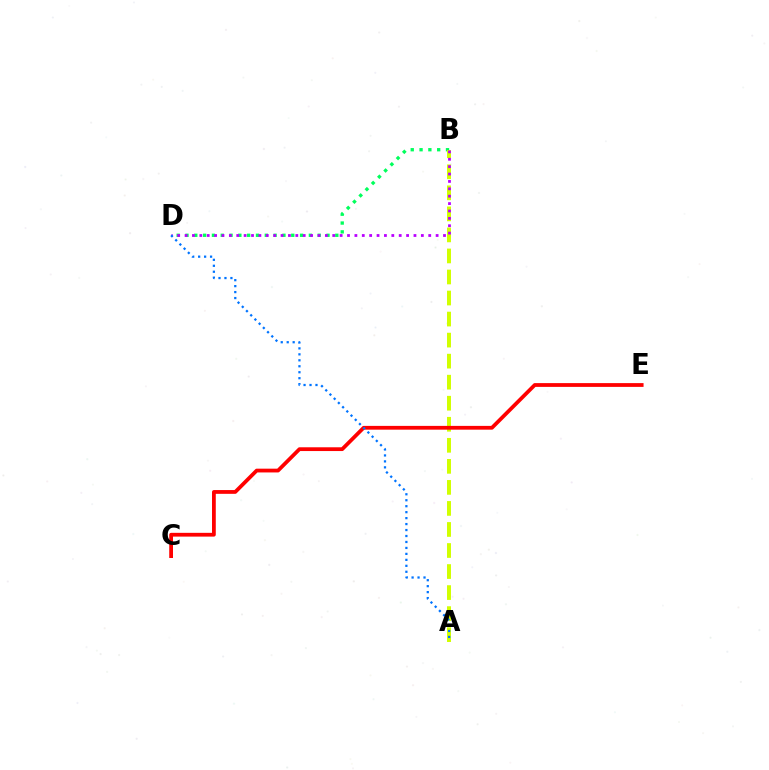{('B', 'D'): [{'color': '#00ff5c', 'line_style': 'dotted', 'thickness': 2.39}, {'color': '#b900ff', 'line_style': 'dotted', 'thickness': 2.01}], ('A', 'B'): [{'color': '#d1ff00', 'line_style': 'dashed', 'thickness': 2.86}], ('C', 'E'): [{'color': '#ff0000', 'line_style': 'solid', 'thickness': 2.72}], ('A', 'D'): [{'color': '#0074ff', 'line_style': 'dotted', 'thickness': 1.62}]}